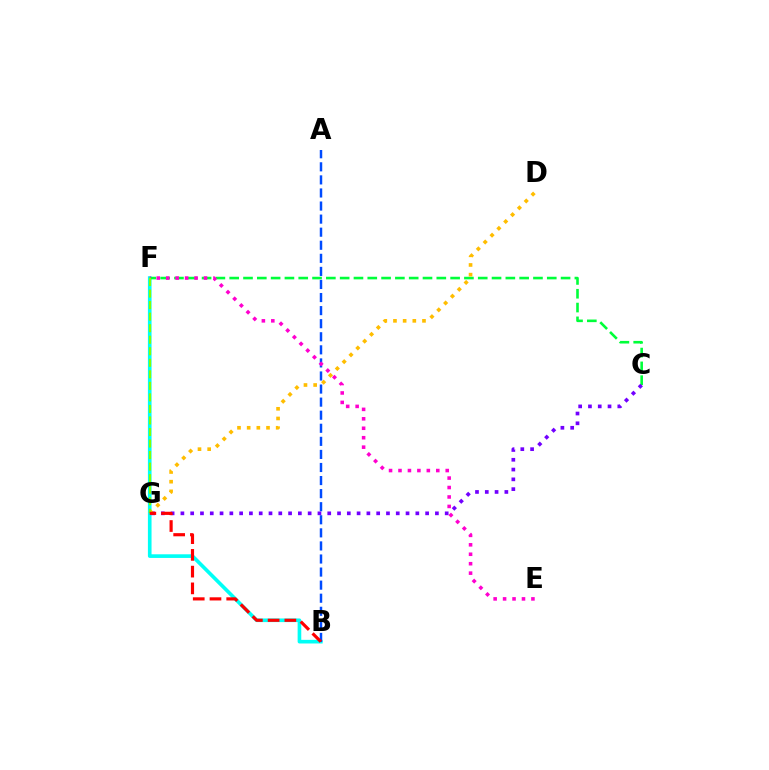{('B', 'F'): [{'color': '#00fff6', 'line_style': 'solid', 'thickness': 2.62}], ('C', 'F'): [{'color': '#00ff39', 'line_style': 'dashed', 'thickness': 1.88}], ('A', 'B'): [{'color': '#004bff', 'line_style': 'dashed', 'thickness': 1.78}], ('C', 'G'): [{'color': '#7200ff', 'line_style': 'dotted', 'thickness': 2.66}], ('E', 'F'): [{'color': '#ff00cf', 'line_style': 'dotted', 'thickness': 2.57}], ('D', 'G'): [{'color': '#ffbd00', 'line_style': 'dotted', 'thickness': 2.63}], ('F', 'G'): [{'color': '#84ff00', 'line_style': 'dashed', 'thickness': 1.57}], ('B', 'G'): [{'color': '#ff0000', 'line_style': 'dashed', 'thickness': 2.28}]}